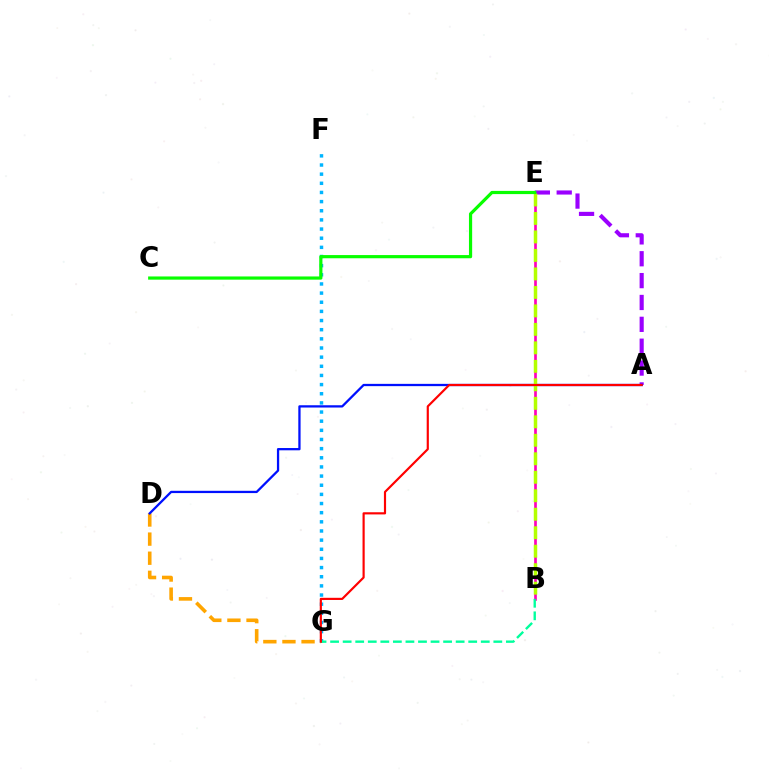{('D', 'G'): [{'color': '#ffa500', 'line_style': 'dashed', 'thickness': 2.6}], ('B', 'E'): [{'color': '#ff00bd', 'line_style': 'solid', 'thickness': 1.93}, {'color': '#b3ff00', 'line_style': 'dashed', 'thickness': 2.51}], ('F', 'G'): [{'color': '#00b5ff', 'line_style': 'dotted', 'thickness': 2.49}], ('A', 'E'): [{'color': '#9b00ff', 'line_style': 'dashed', 'thickness': 2.97}], ('B', 'G'): [{'color': '#00ff9d', 'line_style': 'dashed', 'thickness': 1.71}], ('A', 'D'): [{'color': '#0010ff', 'line_style': 'solid', 'thickness': 1.64}], ('A', 'G'): [{'color': '#ff0000', 'line_style': 'solid', 'thickness': 1.56}], ('C', 'E'): [{'color': '#08ff00', 'line_style': 'solid', 'thickness': 2.3}]}